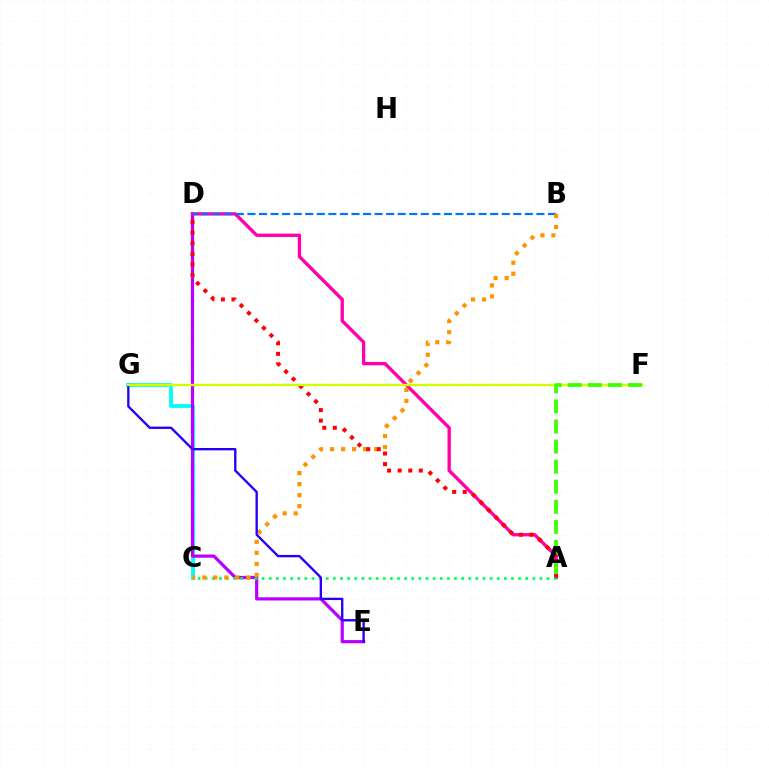{('C', 'G'): [{'color': '#00fff6', 'line_style': 'solid', 'thickness': 2.78}], ('D', 'E'): [{'color': '#b900ff', 'line_style': 'solid', 'thickness': 2.3}], ('A', 'D'): [{'color': '#ff00ac', 'line_style': 'solid', 'thickness': 2.41}, {'color': '#ff0000', 'line_style': 'dotted', 'thickness': 2.87}], ('B', 'D'): [{'color': '#0074ff', 'line_style': 'dashed', 'thickness': 1.57}], ('A', 'C'): [{'color': '#00ff5c', 'line_style': 'dotted', 'thickness': 1.94}], ('B', 'C'): [{'color': '#ff9400', 'line_style': 'dotted', 'thickness': 2.99}], ('E', 'G'): [{'color': '#2500ff', 'line_style': 'solid', 'thickness': 1.69}], ('F', 'G'): [{'color': '#d1ff00', 'line_style': 'solid', 'thickness': 1.66}], ('A', 'F'): [{'color': '#3dff00', 'line_style': 'dashed', 'thickness': 2.73}]}